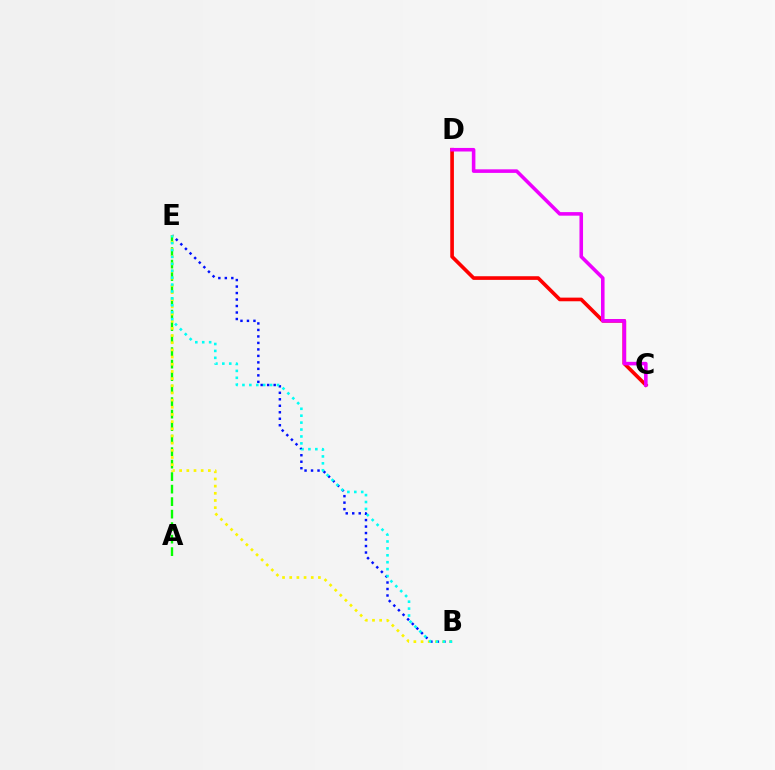{('B', 'E'): [{'color': '#0010ff', 'line_style': 'dotted', 'thickness': 1.76}, {'color': '#fcf500', 'line_style': 'dotted', 'thickness': 1.95}, {'color': '#00fff6', 'line_style': 'dotted', 'thickness': 1.88}], ('A', 'E'): [{'color': '#08ff00', 'line_style': 'dashed', 'thickness': 1.7}], ('C', 'D'): [{'color': '#ff0000', 'line_style': 'solid', 'thickness': 2.63}, {'color': '#ee00ff', 'line_style': 'solid', 'thickness': 2.57}]}